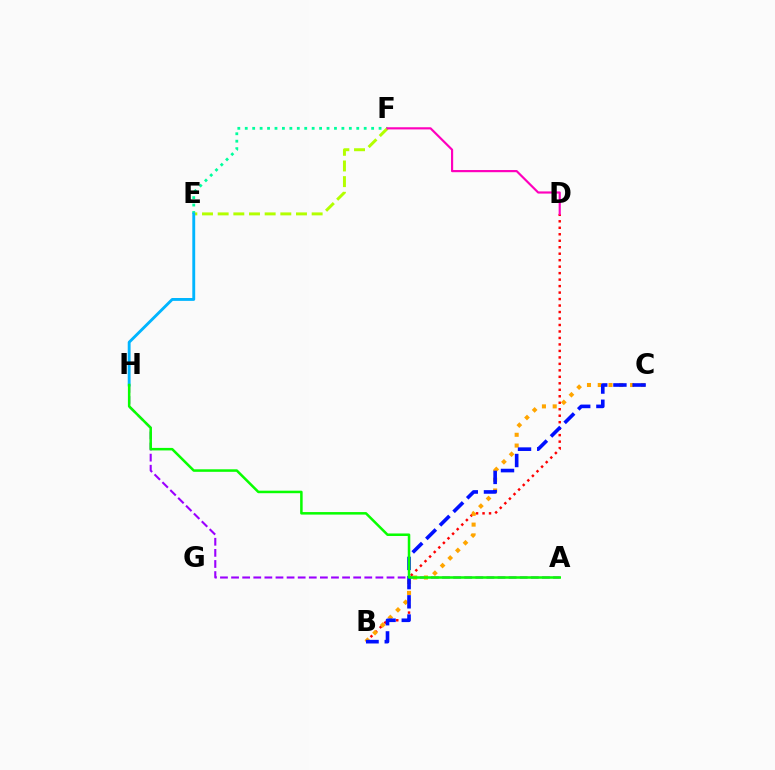{('A', 'H'): [{'color': '#9b00ff', 'line_style': 'dashed', 'thickness': 1.51}, {'color': '#08ff00', 'line_style': 'solid', 'thickness': 1.82}], ('E', 'F'): [{'color': '#00ff9d', 'line_style': 'dotted', 'thickness': 2.02}, {'color': '#b3ff00', 'line_style': 'dashed', 'thickness': 2.13}], ('B', 'D'): [{'color': '#ff0000', 'line_style': 'dotted', 'thickness': 1.76}], ('B', 'C'): [{'color': '#ffa500', 'line_style': 'dotted', 'thickness': 2.93}, {'color': '#0010ff', 'line_style': 'dashed', 'thickness': 2.61}], ('E', 'H'): [{'color': '#00b5ff', 'line_style': 'solid', 'thickness': 2.07}], ('D', 'F'): [{'color': '#ff00bd', 'line_style': 'solid', 'thickness': 1.56}]}